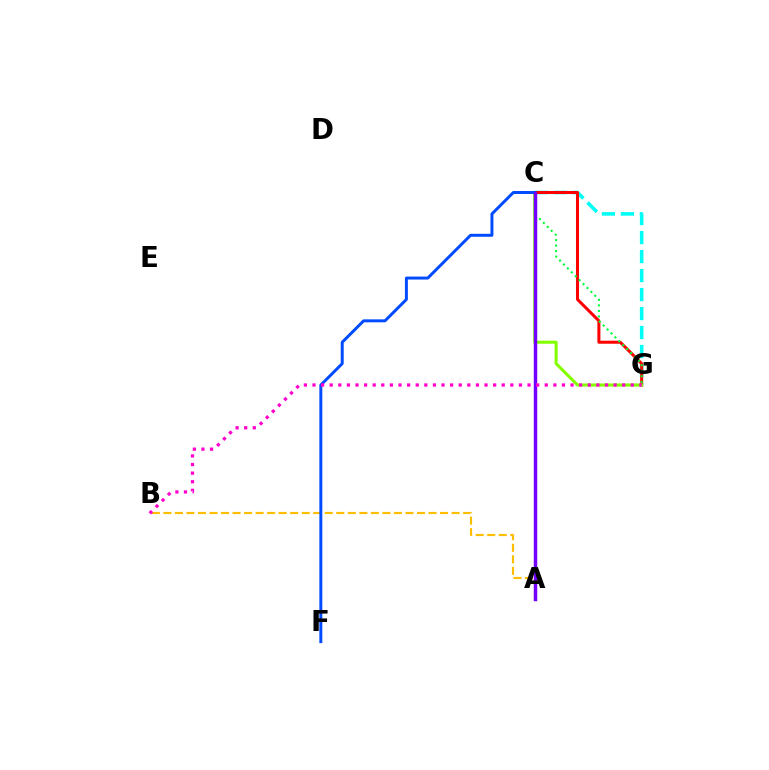{('C', 'G'): [{'color': '#00fff6', 'line_style': 'dashed', 'thickness': 2.58}, {'color': '#ff0000', 'line_style': 'solid', 'thickness': 2.18}, {'color': '#84ff00', 'line_style': 'solid', 'thickness': 2.19}, {'color': '#00ff39', 'line_style': 'dotted', 'thickness': 1.5}], ('A', 'B'): [{'color': '#ffbd00', 'line_style': 'dashed', 'thickness': 1.57}], ('C', 'F'): [{'color': '#004bff', 'line_style': 'solid', 'thickness': 2.14}], ('A', 'C'): [{'color': '#7200ff', 'line_style': 'solid', 'thickness': 2.49}], ('B', 'G'): [{'color': '#ff00cf', 'line_style': 'dotted', 'thickness': 2.34}]}